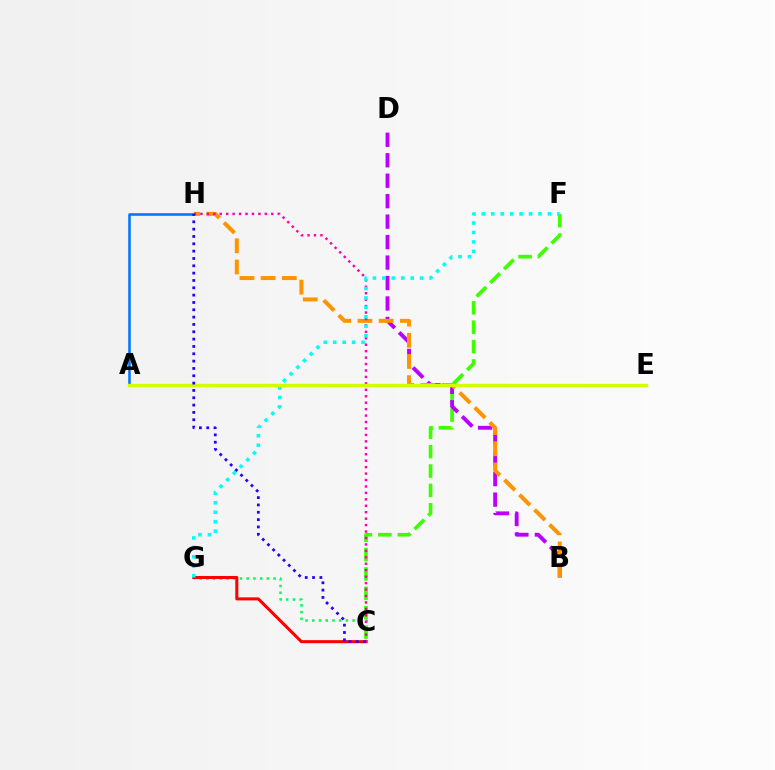{('C', 'F'): [{'color': '#3dff00', 'line_style': 'dashed', 'thickness': 2.63}], ('C', 'G'): [{'color': '#00ff5c', 'line_style': 'dotted', 'thickness': 1.83}, {'color': '#ff0000', 'line_style': 'solid', 'thickness': 2.19}], ('A', 'H'): [{'color': '#0074ff', 'line_style': 'solid', 'thickness': 1.82}], ('B', 'D'): [{'color': '#b900ff', 'line_style': 'dashed', 'thickness': 2.78}], ('B', 'H'): [{'color': '#ff9400', 'line_style': 'dashed', 'thickness': 2.88}], ('C', 'H'): [{'color': '#ff00ac', 'line_style': 'dotted', 'thickness': 1.75}, {'color': '#2500ff', 'line_style': 'dotted', 'thickness': 1.99}], ('F', 'G'): [{'color': '#00fff6', 'line_style': 'dotted', 'thickness': 2.57}], ('A', 'E'): [{'color': '#d1ff00', 'line_style': 'solid', 'thickness': 2.43}]}